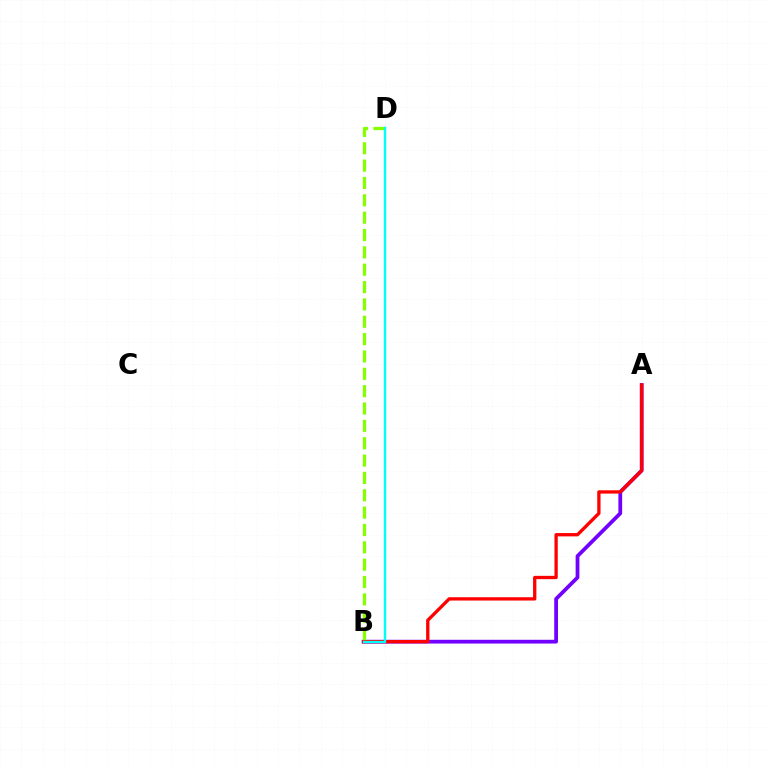{('A', 'B'): [{'color': '#7200ff', 'line_style': 'solid', 'thickness': 2.71}, {'color': '#ff0000', 'line_style': 'solid', 'thickness': 2.38}], ('B', 'D'): [{'color': '#84ff00', 'line_style': 'dashed', 'thickness': 2.36}, {'color': '#00fff6', 'line_style': 'solid', 'thickness': 1.72}]}